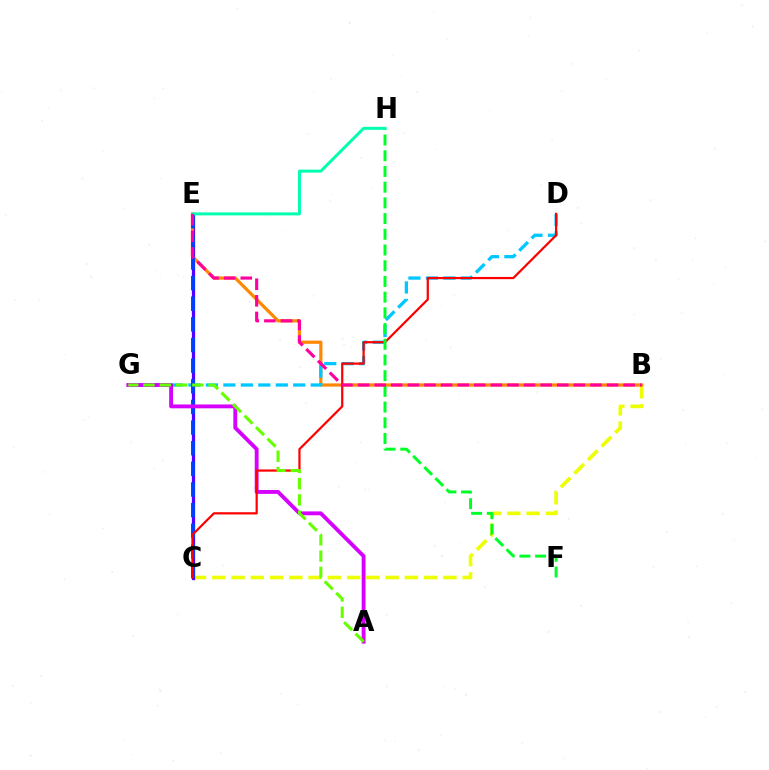{('B', 'C'): [{'color': '#eeff00', 'line_style': 'dashed', 'thickness': 2.62}], ('C', 'E'): [{'color': '#4f00ff', 'line_style': 'solid', 'thickness': 2.35}, {'color': '#003fff', 'line_style': 'dashed', 'thickness': 2.8}], ('B', 'E'): [{'color': '#ff8800', 'line_style': 'solid', 'thickness': 2.3}, {'color': '#ff00a0', 'line_style': 'dashed', 'thickness': 2.26}], ('D', 'G'): [{'color': '#00c7ff', 'line_style': 'dashed', 'thickness': 2.37}], ('A', 'G'): [{'color': '#d600ff', 'line_style': 'solid', 'thickness': 2.78}, {'color': '#66ff00', 'line_style': 'dashed', 'thickness': 2.21}], ('C', 'D'): [{'color': '#ff0000', 'line_style': 'solid', 'thickness': 1.6}], ('F', 'H'): [{'color': '#00ff27', 'line_style': 'dashed', 'thickness': 2.13}], ('E', 'H'): [{'color': '#00ffaf', 'line_style': 'solid', 'thickness': 2.15}]}